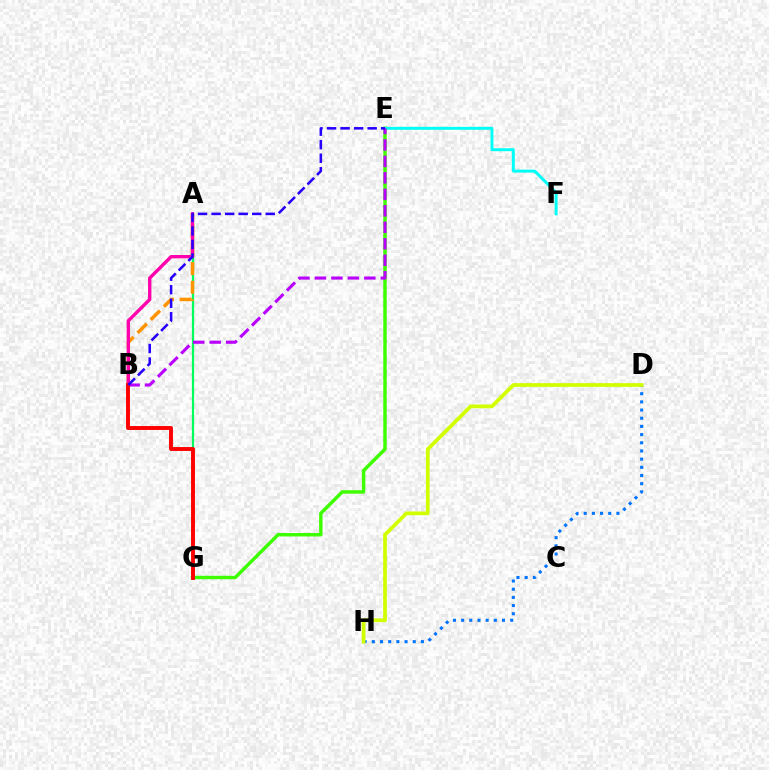{('A', 'G'): [{'color': '#00ff5c', 'line_style': 'solid', 'thickness': 1.61}], ('E', 'G'): [{'color': '#3dff00', 'line_style': 'solid', 'thickness': 2.47}], ('A', 'B'): [{'color': '#ff9400', 'line_style': 'dashed', 'thickness': 2.53}, {'color': '#ff00ac', 'line_style': 'solid', 'thickness': 2.42}], ('E', 'F'): [{'color': '#00fff6', 'line_style': 'solid', 'thickness': 2.12}], ('D', 'H'): [{'color': '#0074ff', 'line_style': 'dotted', 'thickness': 2.22}, {'color': '#d1ff00', 'line_style': 'solid', 'thickness': 2.7}], ('B', 'E'): [{'color': '#b900ff', 'line_style': 'dashed', 'thickness': 2.24}, {'color': '#2500ff', 'line_style': 'dashed', 'thickness': 1.84}], ('B', 'G'): [{'color': '#ff0000', 'line_style': 'solid', 'thickness': 2.82}]}